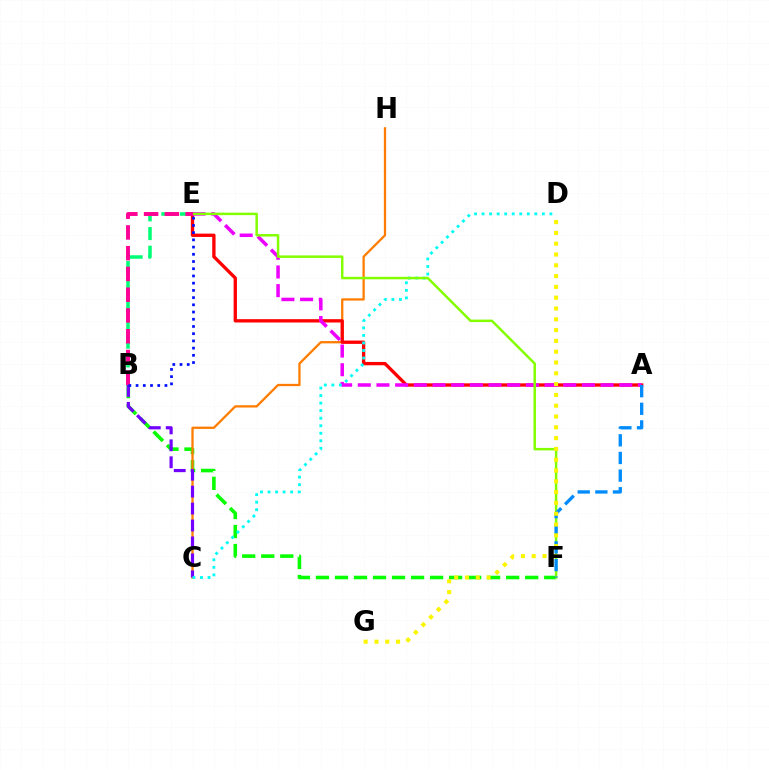{('B', 'E'): [{'color': '#00ff74', 'line_style': 'dashed', 'thickness': 2.54}, {'color': '#ff0094', 'line_style': 'dashed', 'thickness': 2.82}, {'color': '#0010ff', 'line_style': 'dotted', 'thickness': 1.96}], ('B', 'F'): [{'color': '#08ff00', 'line_style': 'dashed', 'thickness': 2.58}], ('C', 'H'): [{'color': '#ff7c00', 'line_style': 'solid', 'thickness': 1.64}], ('A', 'E'): [{'color': '#ff0000', 'line_style': 'solid', 'thickness': 2.39}, {'color': '#ee00ff', 'line_style': 'dashed', 'thickness': 2.54}], ('B', 'C'): [{'color': '#7200ff', 'line_style': 'dashed', 'thickness': 2.3}], ('C', 'D'): [{'color': '#00fff6', 'line_style': 'dotted', 'thickness': 2.05}], ('E', 'F'): [{'color': '#84ff00', 'line_style': 'solid', 'thickness': 1.8}], ('A', 'F'): [{'color': '#008cff', 'line_style': 'dashed', 'thickness': 2.4}], ('D', 'G'): [{'color': '#fcf500', 'line_style': 'dotted', 'thickness': 2.93}]}